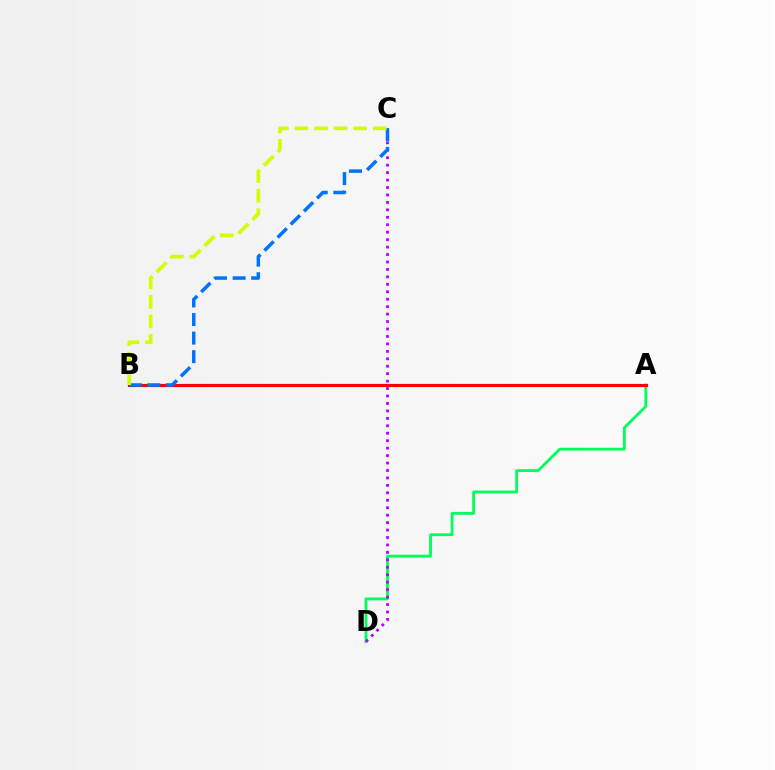{('A', 'D'): [{'color': '#00ff5c', 'line_style': 'solid', 'thickness': 2.03}], ('C', 'D'): [{'color': '#b900ff', 'line_style': 'dotted', 'thickness': 2.02}], ('A', 'B'): [{'color': '#ff0000', 'line_style': 'solid', 'thickness': 2.27}], ('B', 'C'): [{'color': '#0074ff', 'line_style': 'dashed', 'thickness': 2.52}, {'color': '#d1ff00', 'line_style': 'dashed', 'thickness': 2.66}]}